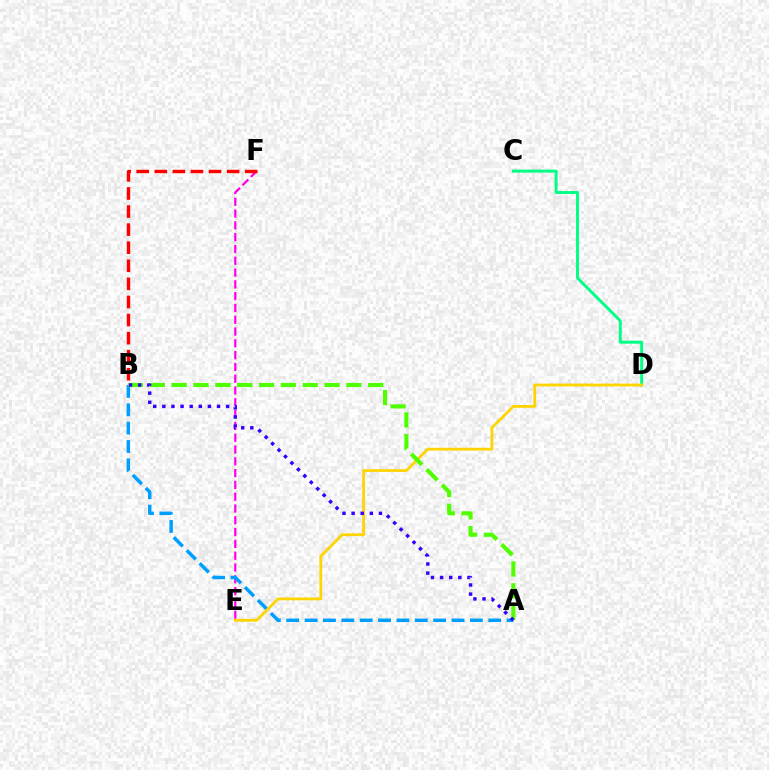{('E', 'F'): [{'color': '#ff00ed', 'line_style': 'dashed', 'thickness': 1.6}], ('C', 'D'): [{'color': '#00ff86', 'line_style': 'solid', 'thickness': 2.12}], ('A', 'B'): [{'color': '#009eff', 'line_style': 'dashed', 'thickness': 2.5}, {'color': '#4fff00', 'line_style': 'dashed', 'thickness': 2.97}, {'color': '#3700ff', 'line_style': 'dotted', 'thickness': 2.48}], ('D', 'E'): [{'color': '#ffd500', 'line_style': 'solid', 'thickness': 2.0}], ('B', 'F'): [{'color': '#ff0000', 'line_style': 'dashed', 'thickness': 2.46}]}